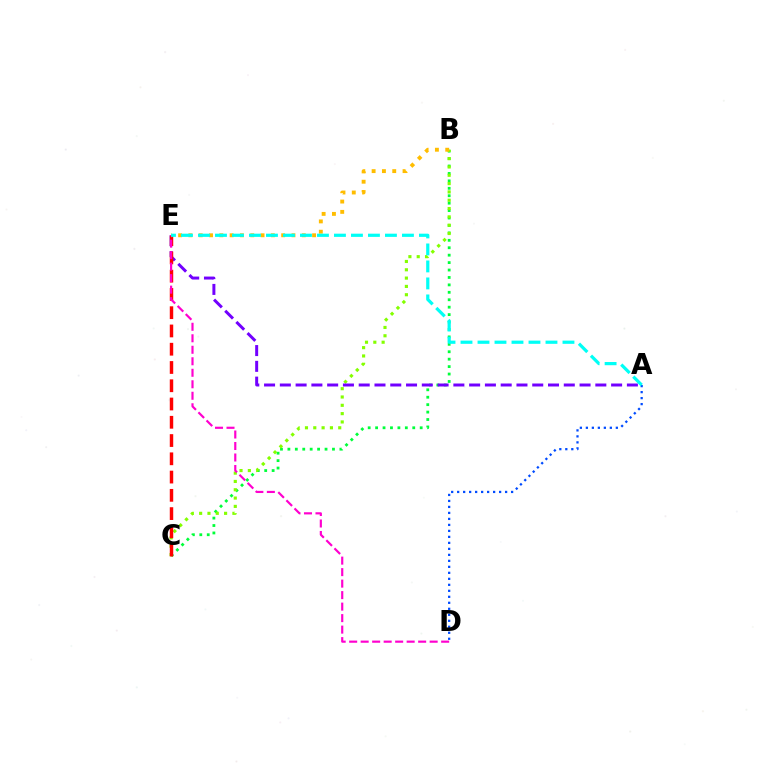{('B', 'C'): [{'color': '#00ff39', 'line_style': 'dotted', 'thickness': 2.02}, {'color': '#84ff00', 'line_style': 'dotted', 'thickness': 2.26}], ('A', 'D'): [{'color': '#004bff', 'line_style': 'dotted', 'thickness': 1.63}], ('A', 'E'): [{'color': '#7200ff', 'line_style': 'dashed', 'thickness': 2.14}, {'color': '#00fff6', 'line_style': 'dashed', 'thickness': 2.31}], ('C', 'E'): [{'color': '#ff0000', 'line_style': 'dashed', 'thickness': 2.48}], ('D', 'E'): [{'color': '#ff00cf', 'line_style': 'dashed', 'thickness': 1.56}], ('B', 'E'): [{'color': '#ffbd00', 'line_style': 'dotted', 'thickness': 2.8}]}